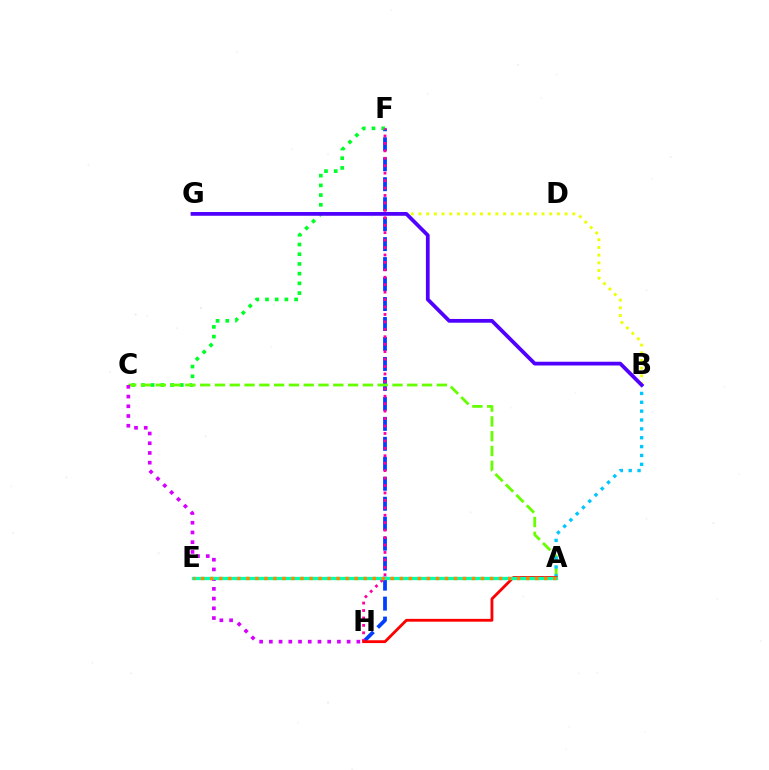{('F', 'H'): [{'color': '#003fff', 'line_style': 'dashed', 'thickness': 2.71}, {'color': '#ff00a0', 'line_style': 'dotted', 'thickness': 2.02}], ('C', 'F'): [{'color': '#00ff27', 'line_style': 'dotted', 'thickness': 2.64}], ('A', 'C'): [{'color': '#66ff00', 'line_style': 'dashed', 'thickness': 2.01}], ('A', 'B'): [{'color': '#00c7ff', 'line_style': 'dotted', 'thickness': 2.41}], ('B', 'G'): [{'color': '#eeff00', 'line_style': 'dotted', 'thickness': 2.09}, {'color': '#4f00ff', 'line_style': 'solid', 'thickness': 2.7}], ('C', 'H'): [{'color': '#d600ff', 'line_style': 'dotted', 'thickness': 2.64}], ('A', 'H'): [{'color': '#ff0000', 'line_style': 'solid', 'thickness': 2.03}], ('A', 'E'): [{'color': '#00ffaf', 'line_style': 'solid', 'thickness': 2.38}, {'color': '#ff8800', 'line_style': 'dotted', 'thickness': 2.45}]}